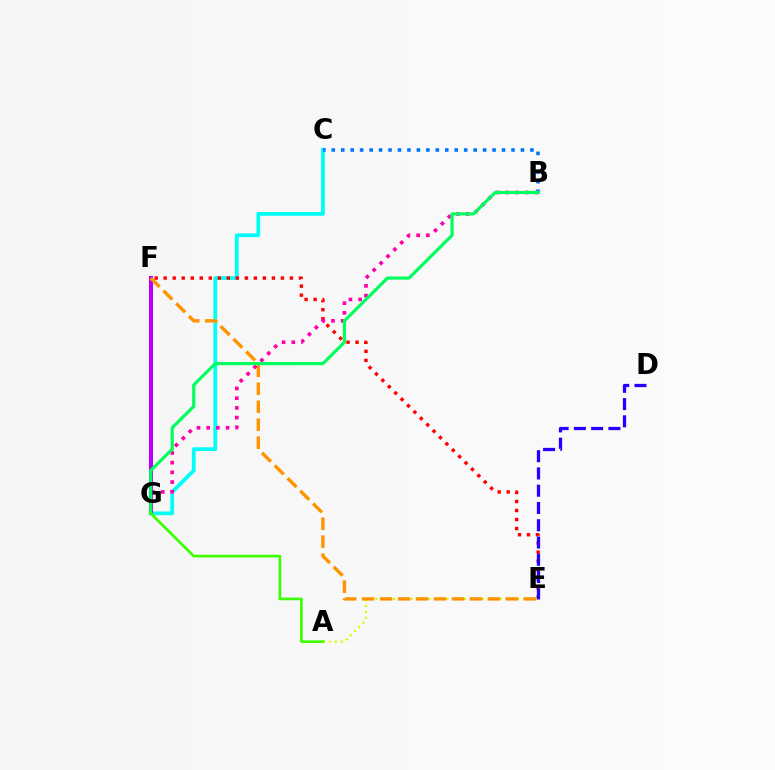{('C', 'G'): [{'color': '#00fff6', 'line_style': 'solid', 'thickness': 2.71}], ('B', 'C'): [{'color': '#0074ff', 'line_style': 'dotted', 'thickness': 2.57}], ('E', 'F'): [{'color': '#ff0000', 'line_style': 'dotted', 'thickness': 2.45}, {'color': '#ff9400', 'line_style': 'dashed', 'thickness': 2.44}], ('F', 'G'): [{'color': '#b900ff', 'line_style': 'solid', 'thickness': 2.93}], ('A', 'E'): [{'color': '#d1ff00', 'line_style': 'dotted', 'thickness': 1.6}], ('B', 'G'): [{'color': '#ff00ac', 'line_style': 'dotted', 'thickness': 2.64}, {'color': '#00ff5c', 'line_style': 'solid', 'thickness': 2.28}], ('D', 'E'): [{'color': '#2500ff', 'line_style': 'dashed', 'thickness': 2.35}], ('A', 'G'): [{'color': '#3dff00', 'line_style': 'solid', 'thickness': 1.93}]}